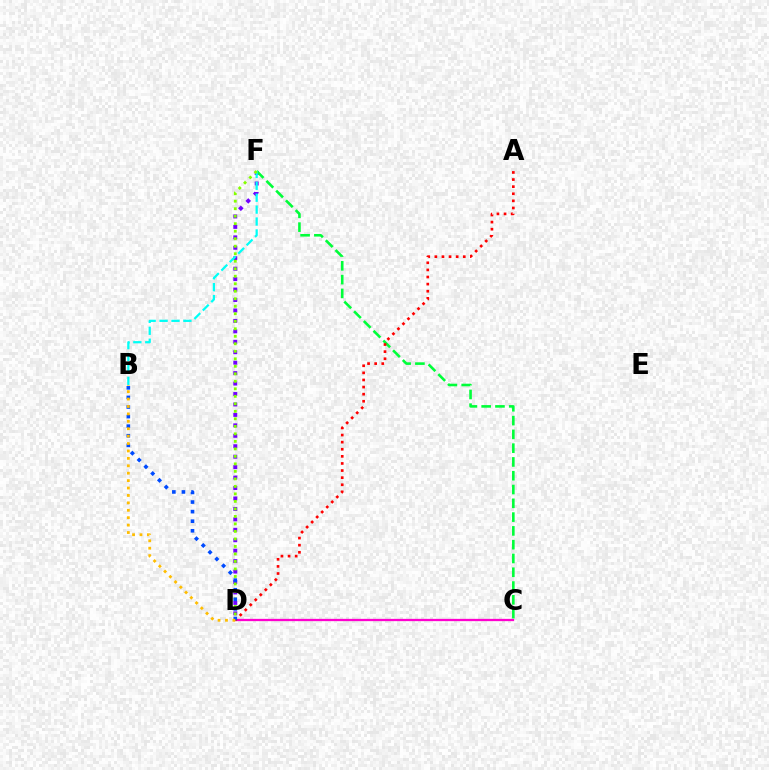{('C', 'D'): [{'color': '#ff00cf', 'line_style': 'solid', 'thickness': 1.65}], ('D', 'F'): [{'color': '#7200ff', 'line_style': 'dotted', 'thickness': 2.84}, {'color': '#84ff00', 'line_style': 'dotted', 'thickness': 2.04}], ('C', 'F'): [{'color': '#00ff39', 'line_style': 'dashed', 'thickness': 1.87}], ('A', 'D'): [{'color': '#ff0000', 'line_style': 'dotted', 'thickness': 1.93}], ('B', 'F'): [{'color': '#00fff6', 'line_style': 'dashed', 'thickness': 1.62}], ('B', 'D'): [{'color': '#004bff', 'line_style': 'dotted', 'thickness': 2.6}, {'color': '#ffbd00', 'line_style': 'dotted', 'thickness': 2.01}]}